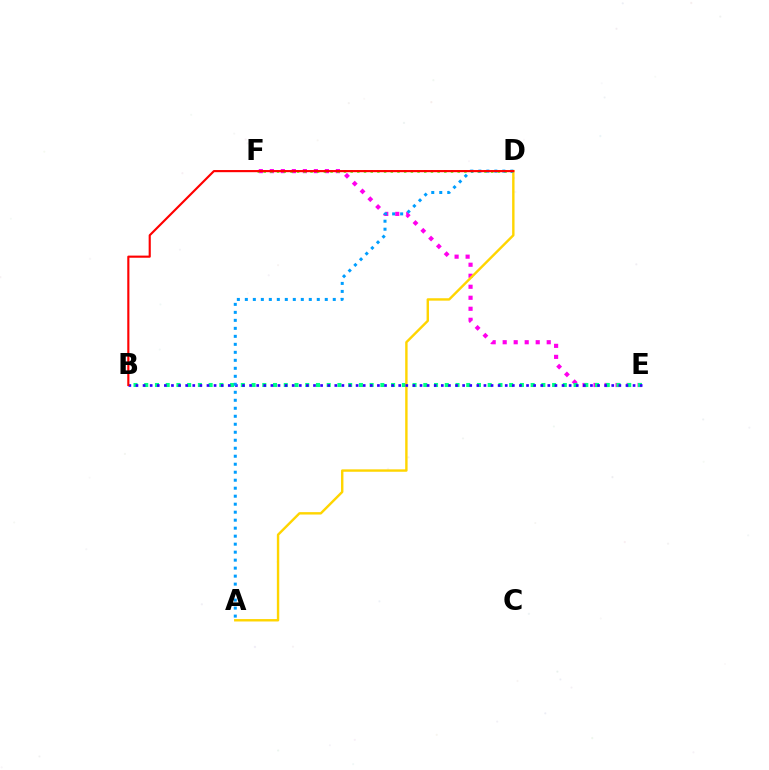{('E', 'F'): [{'color': '#ff00ed', 'line_style': 'dotted', 'thickness': 2.99}], ('B', 'E'): [{'color': '#00ff86', 'line_style': 'dotted', 'thickness': 2.92}, {'color': '#3700ff', 'line_style': 'dotted', 'thickness': 1.93}], ('D', 'F'): [{'color': '#4fff00', 'line_style': 'dotted', 'thickness': 1.82}], ('A', 'D'): [{'color': '#ffd500', 'line_style': 'solid', 'thickness': 1.73}, {'color': '#009eff', 'line_style': 'dotted', 'thickness': 2.17}], ('B', 'D'): [{'color': '#ff0000', 'line_style': 'solid', 'thickness': 1.54}]}